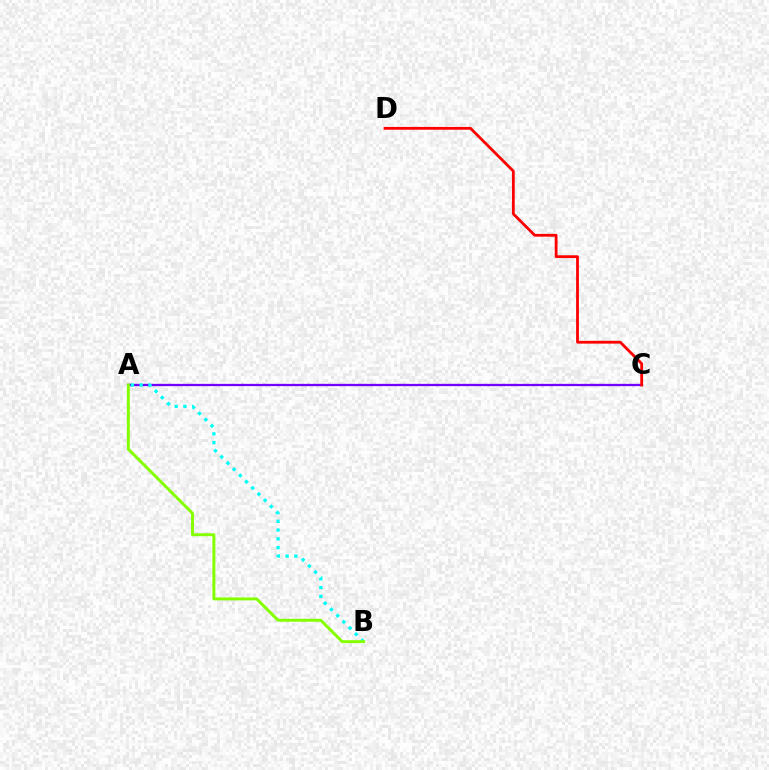{('A', 'C'): [{'color': '#7200ff', 'line_style': 'solid', 'thickness': 1.65}], ('A', 'B'): [{'color': '#00fff6', 'line_style': 'dotted', 'thickness': 2.38}, {'color': '#84ff00', 'line_style': 'solid', 'thickness': 2.11}], ('C', 'D'): [{'color': '#ff0000', 'line_style': 'solid', 'thickness': 2.01}]}